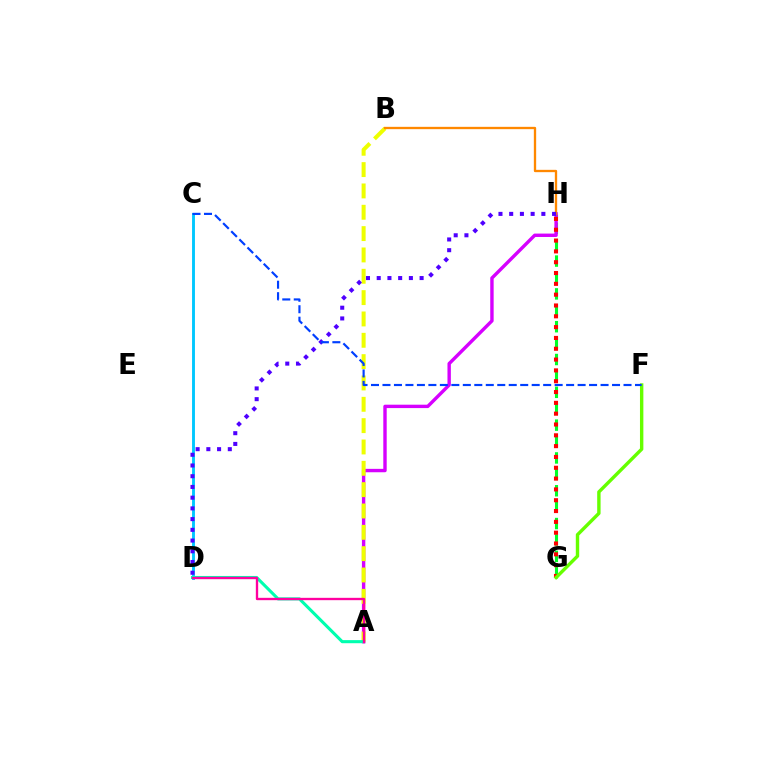{('C', 'D'): [{'color': '#00c7ff', 'line_style': 'solid', 'thickness': 2.08}], ('G', 'H'): [{'color': '#00ff27', 'line_style': 'dashed', 'thickness': 2.23}, {'color': '#ff0000', 'line_style': 'dotted', 'thickness': 2.94}], ('A', 'H'): [{'color': '#d600ff', 'line_style': 'solid', 'thickness': 2.45}], ('A', 'B'): [{'color': '#eeff00', 'line_style': 'dashed', 'thickness': 2.9}], ('B', 'H'): [{'color': '#ff8800', 'line_style': 'solid', 'thickness': 1.67}], ('A', 'D'): [{'color': '#00ffaf', 'line_style': 'solid', 'thickness': 2.22}, {'color': '#ff00a0', 'line_style': 'solid', 'thickness': 1.68}], ('F', 'G'): [{'color': '#66ff00', 'line_style': 'solid', 'thickness': 2.44}], ('D', 'H'): [{'color': '#4f00ff', 'line_style': 'dotted', 'thickness': 2.91}], ('C', 'F'): [{'color': '#003fff', 'line_style': 'dashed', 'thickness': 1.56}]}